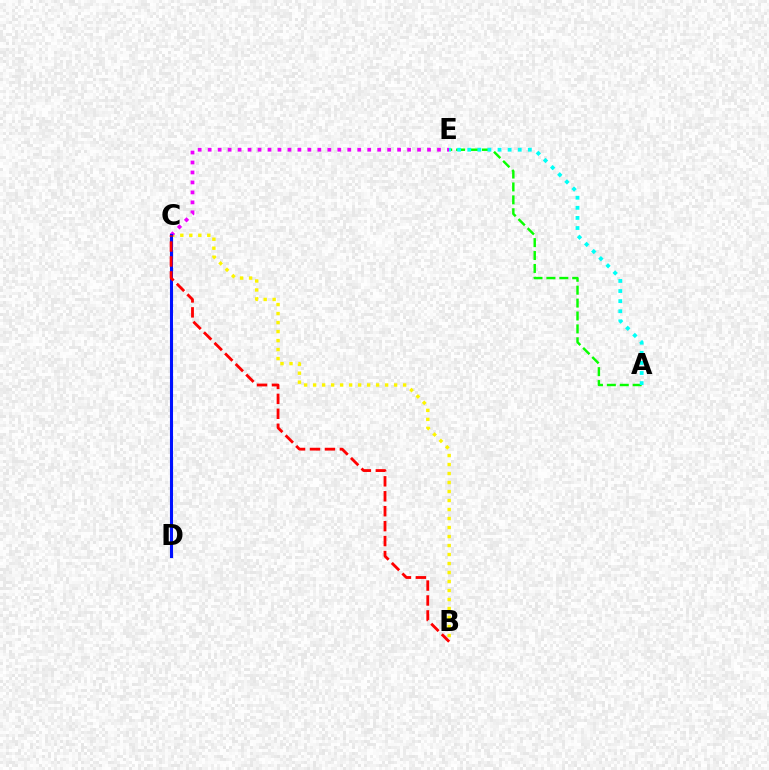{('B', 'C'): [{'color': '#fcf500', 'line_style': 'dotted', 'thickness': 2.45}, {'color': '#ff0000', 'line_style': 'dashed', 'thickness': 2.03}], ('C', 'E'): [{'color': '#ee00ff', 'line_style': 'dotted', 'thickness': 2.71}], ('A', 'E'): [{'color': '#08ff00', 'line_style': 'dashed', 'thickness': 1.75}, {'color': '#00fff6', 'line_style': 'dotted', 'thickness': 2.74}], ('C', 'D'): [{'color': '#0010ff', 'line_style': 'solid', 'thickness': 2.22}]}